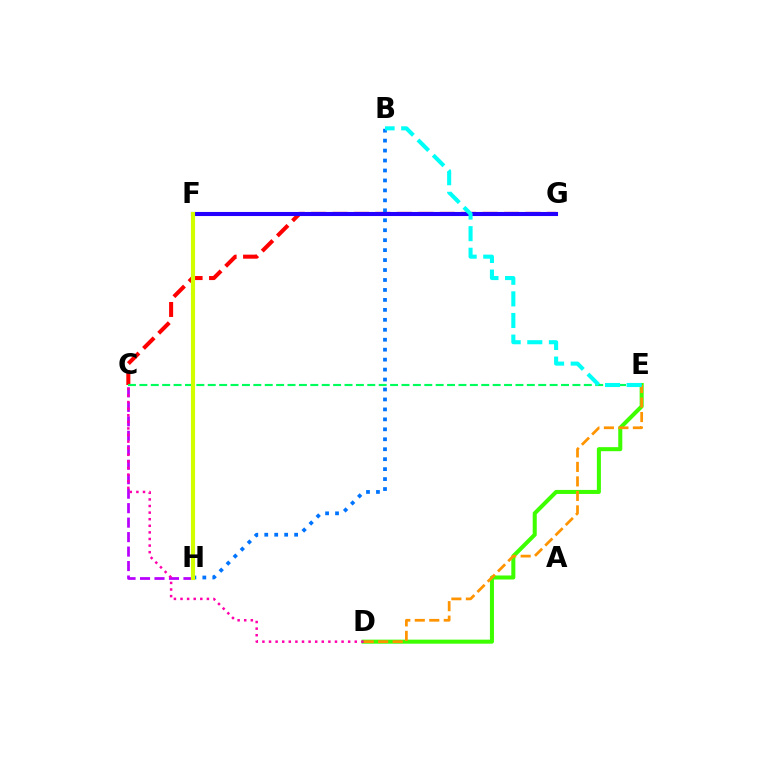{('C', 'G'): [{'color': '#ff0000', 'line_style': 'dashed', 'thickness': 2.91}], ('D', 'E'): [{'color': '#3dff00', 'line_style': 'solid', 'thickness': 2.91}, {'color': '#ff9400', 'line_style': 'dashed', 'thickness': 1.97}], ('B', 'H'): [{'color': '#0074ff', 'line_style': 'dotted', 'thickness': 2.7}], ('F', 'G'): [{'color': '#2500ff', 'line_style': 'solid', 'thickness': 2.94}], ('C', 'H'): [{'color': '#b900ff', 'line_style': 'dashed', 'thickness': 1.97}], ('C', 'D'): [{'color': '#ff00ac', 'line_style': 'dotted', 'thickness': 1.79}], ('C', 'E'): [{'color': '#00ff5c', 'line_style': 'dashed', 'thickness': 1.55}], ('F', 'H'): [{'color': '#d1ff00', 'line_style': 'solid', 'thickness': 2.97}], ('B', 'E'): [{'color': '#00fff6', 'line_style': 'dashed', 'thickness': 2.93}]}